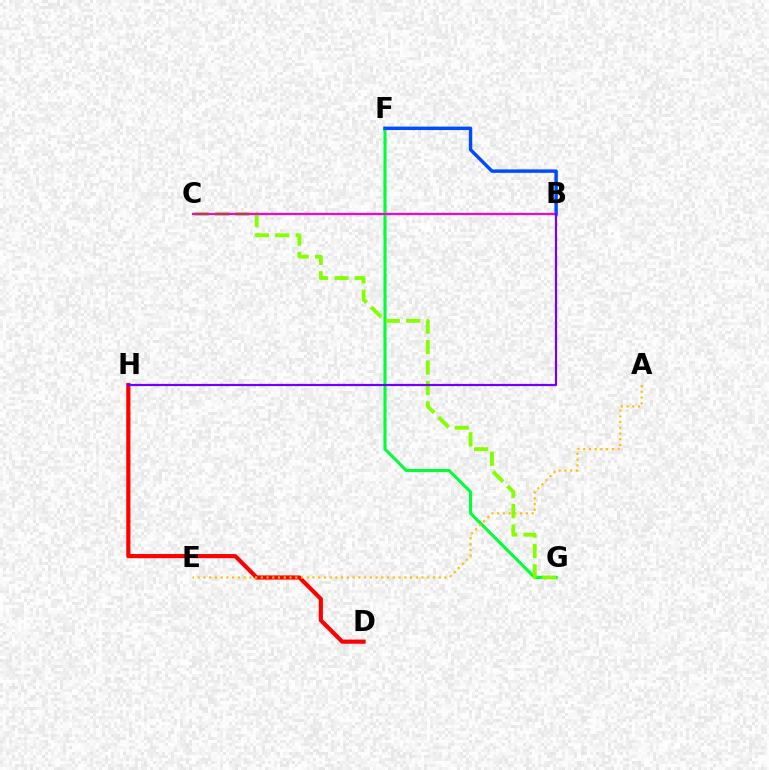{('F', 'G'): [{'color': '#00ff39', 'line_style': 'solid', 'thickness': 2.22}], ('B', 'F'): [{'color': '#004bff', 'line_style': 'solid', 'thickness': 2.46}], ('D', 'H'): [{'color': '#ff0000', 'line_style': 'solid', 'thickness': 3.0}], ('A', 'E'): [{'color': '#ffbd00', 'line_style': 'dotted', 'thickness': 1.56}], ('C', 'G'): [{'color': '#84ff00', 'line_style': 'dashed', 'thickness': 2.77}], ('B', 'C'): [{'color': '#00fff6', 'line_style': 'solid', 'thickness': 1.59}, {'color': '#ff00cf', 'line_style': 'solid', 'thickness': 1.58}], ('B', 'H'): [{'color': '#7200ff', 'line_style': 'solid', 'thickness': 1.58}]}